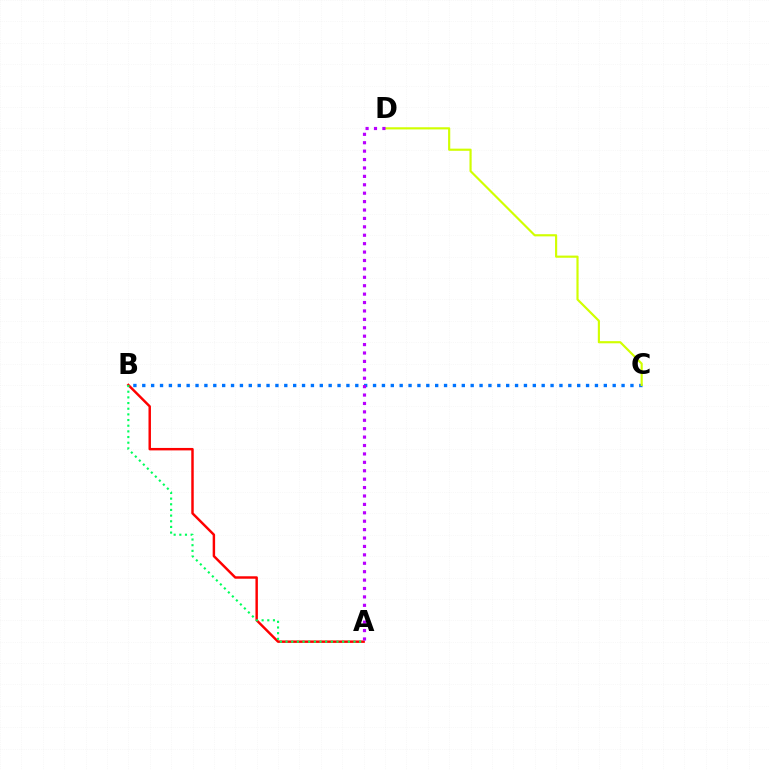{('B', 'C'): [{'color': '#0074ff', 'line_style': 'dotted', 'thickness': 2.41}], ('A', 'B'): [{'color': '#ff0000', 'line_style': 'solid', 'thickness': 1.76}, {'color': '#00ff5c', 'line_style': 'dotted', 'thickness': 1.54}], ('C', 'D'): [{'color': '#d1ff00', 'line_style': 'solid', 'thickness': 1.56}], ('A', 'D'): [{'color': '#b900ff', 'line_style': 'dotted', 'thickness': 2.29}]}